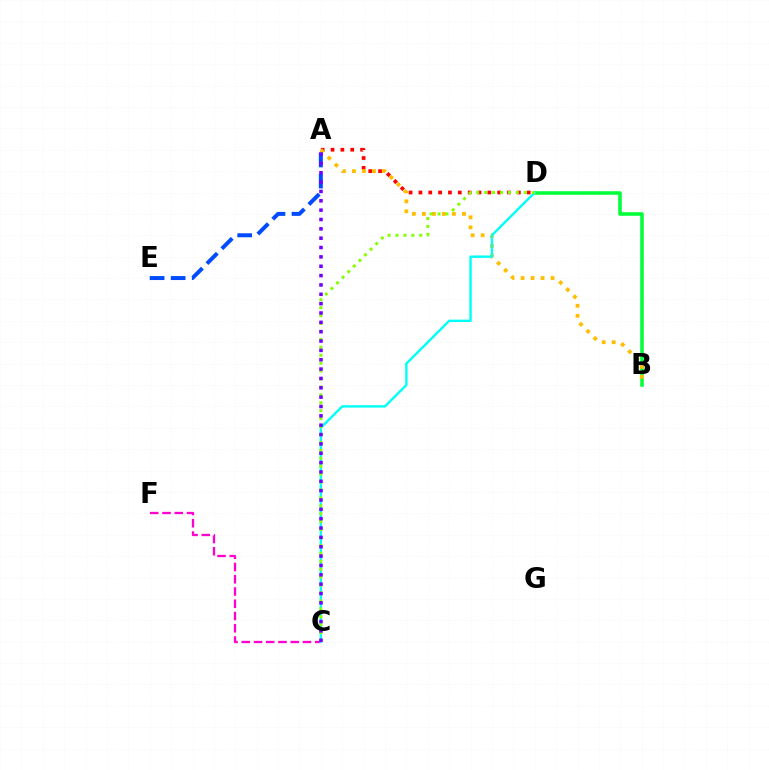{('A', 'D'): [{'color': '#ff0000', 'line_style': 'dotted', 'thickness': 2.67}], ('B', 'D'): [{'color': '#00ff39', 'line_style': 'solid', 'thickness': 2.57}], ('A', 'B'): [{'color': '#ffbd00', 'line_style': 'dotted', 'thickness': 2.72}], ('C', 'F'): [{'color': '#ff00cf', 'line_style': 'dashed', 'thickness': 1.66}], ('C', 'D'): [{'color': '#00fff6', 'line_style': 'solid', 'thickness': 1.72}, {'color': '#84ff00', 'line_style': 'dotted', 'thickness': 2.15}], ('A', 'E'): [{'color': '#004bff', 'line_style': 'dashed', 'thickness': 2.86}], ('A', 'C'): [{'color': '#7200ff', 'line_style': 'dotted', 'thickness': 2.54}]}